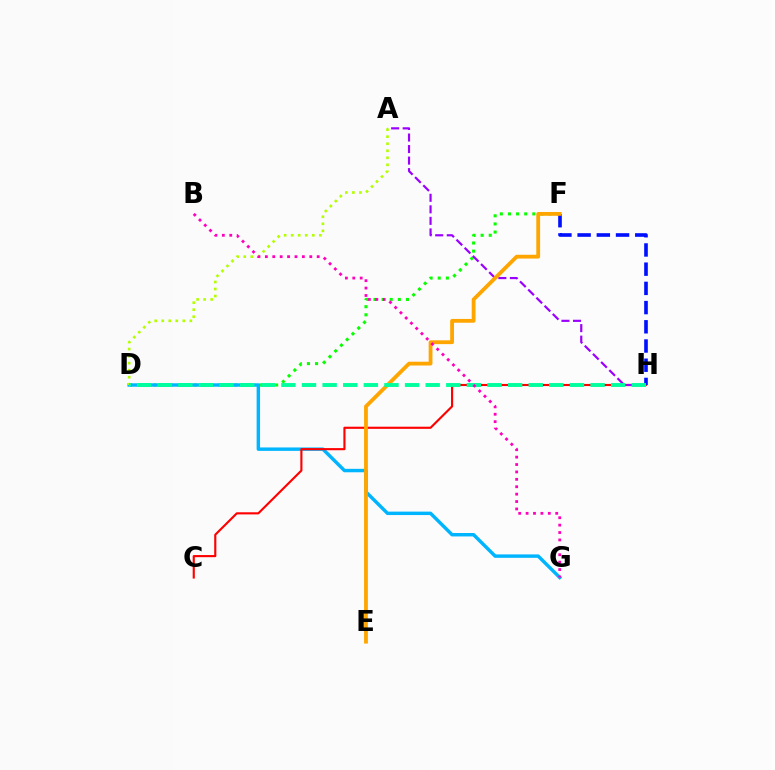{('D', 'F'): [{'color': '#08ff00', 'line_style': 'dotted', 'thickness': 2.21}], ('D', 'G'): [{'color': '#00b5ff', 'line_style': 'solid', 'thickness': 2.47}], ('C', 'H'): [{'color': '#ff0000', 'line_style': 'solid', 'thickness': 1.53}], ('A', 'D'): [{'color': '#b3ff00', 'line_style': 'dotted', 'thickness': 1.91}], ('F', 'H'): [{'color': '#0010ff', 'line_style': 'dashed', 'thickness': 2.61}], ('A', 'H'): [{'color': '#9b00ff', 'line_style': 'dashed', 'thickness': 1.57}], ('E', 'F'): [{'color': '#ffa500', 'line_style': 'solid', 'thickness': 2.73}], ('D', 'H'): [{'color': '#00ff9d', 'line_style': 'dashed', 'thickness': 2.8}], ('B', 'G'): [{'color': '#ff00bd', 'line_style': 'dotted', 'thickness': 2.01}]}